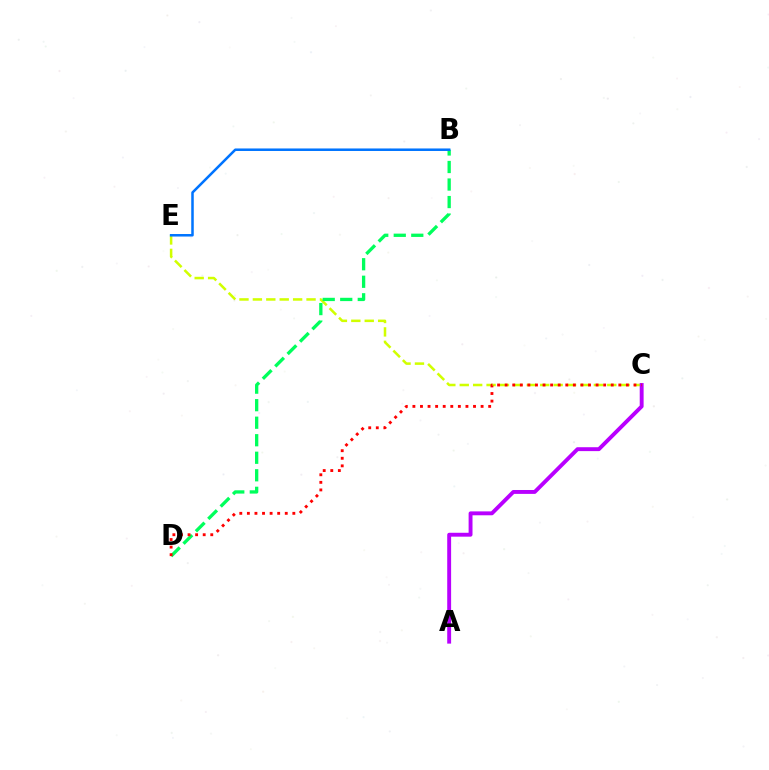{('C', 'E'): [{'color': '#d1ff00', 'line_style': 'dashed', 'thickness': 1.82}], ('A', 'C'): [{'color': '#b900ff', 'line_style': 'solid', 'thickness': 2.8}], ('B', 'D'): [{'color': '#00ff5c', 'line_style': 'dashed', 'thickness': 2.38}], ('B', 'E'): [{'color': '#0074ff', 'line_style': 'solid', 'thickness': 1.82}], ('C', 'D'): [{'color': '#ff0000', 'line_style': 'dotted', 'thickness': 2.06}]}